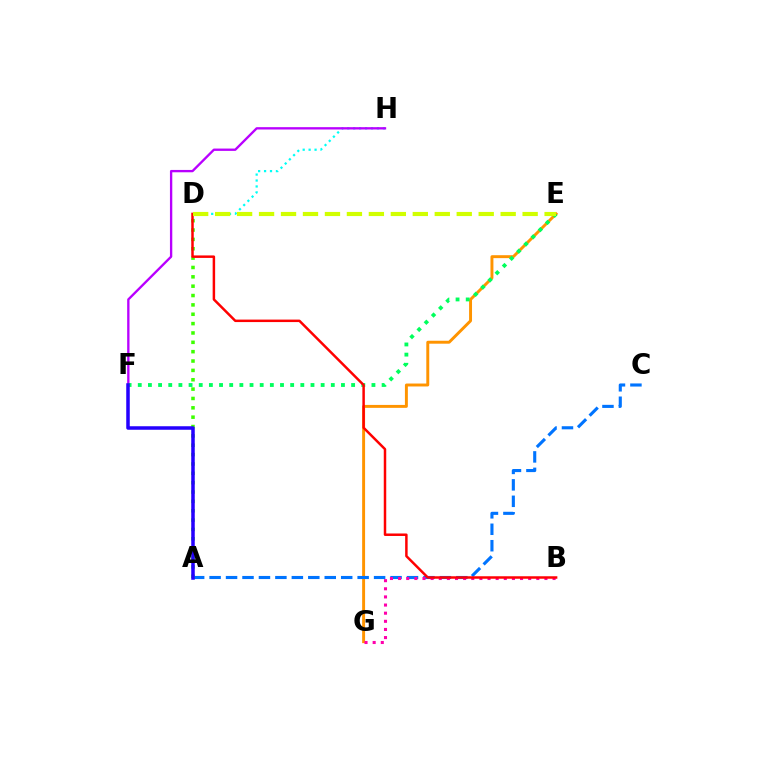{('D', 'H'): [{'color': '#00fff6', 'line_style': 'dotted', 'thickness': 1.61}], ('E', 'G'): [{'color': '#ff9400', 'line_style': 'solid', 'thickness': 2.11}], ('A', 'D'): [{'color': '#3dff00', 'line_style': 'dotted', 'thickness': 2.54}], ('A', 'C'): [{'color': '#0074ff', 'line_style': 'dashed', 'thickness': 2.23}], ('F', 'H'): [{'color': '#b900ff', 'line_style': 'solid', 'thickness': 1.68}], ('E', 'F'): [{'color': '#00ff5c', 'line_style': 'dotted', 'thickness': 2.76}], ('B', 'G'): [{'color': '#ff00ac', 'line_style': 'dotted', 'thickness': 2.21}], ('B', 'D'): [{'color': '#ff0000', 'line_style': 'solid', 'thickness': 1.79}], ('D', 'E'): [{'color': '#d1ff00', 'line_style': 'dashed', 'thickness': 2.98}], ('A', 'F'): [{'color': '#2500ff', 'line_style': 'solid', 'thickness': 2.53}]}